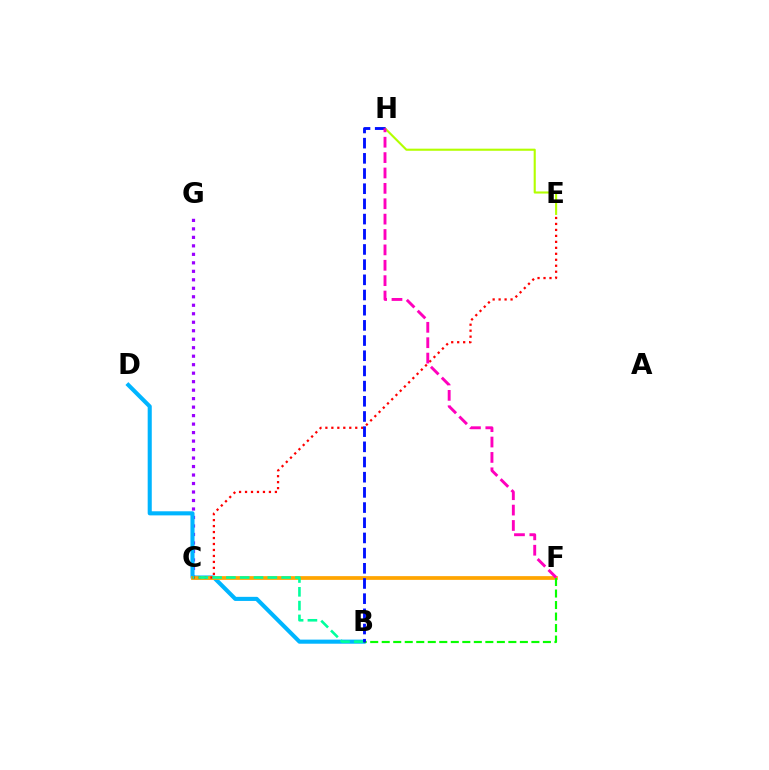{('C', 'G'): [{'color': '#9b00ff', 'line_style': 'dotted', 'thickness': 2.31}], ('B', 'D'): [{'color': '#00b5ff', 'line_style': 'solid', 'thickness': 2.94}], ('C', 'F'): [{'color': '#ffa500', 'line_style': 'solid', 'thickness': 2.69}], ('C', 'E'): [{'color': '#ff0000', 'line_style': 'dotted', 'thickness': 1.62}], ('B', 'F'): [{'color': '#08ff00', 'line_style': 'dashed', 'thickness': 1.56}], ('B', 'C'): [{'color': '#00ff9d', 'line_style': 'dashed', 'thickness': 1.88}], ('E', 'H'): [{'color': '#b3ff00', 'line_style': 'solid', 'thickness': 1.52}], ('B', 'H'): [{'color': '#0010ff', 'line_style': 'dashed', 'thickness': 2.06}], ('F', 'H'): [{'color': '#ff00bd', 'line_style': 'dashed', 'thickness': 2.09}]}